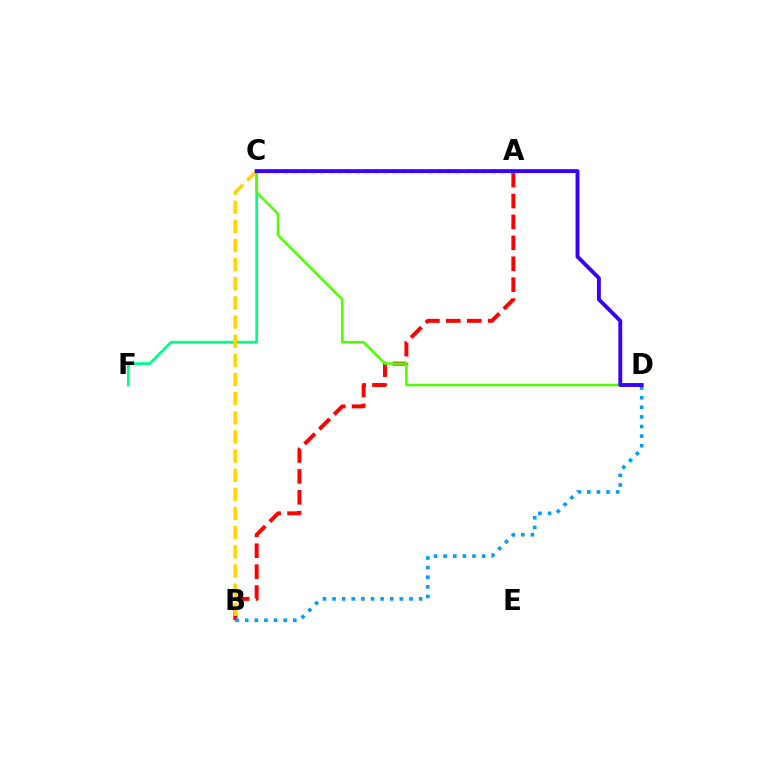{('A', 'B'): [{'color': '#ff0000', 'line_style': 'dashed', 'thickness': 2.84}], ('C', 'F'): [{'color': '#00ff86', 'line_style': 'solid', 'thickness': 1.98}], ('B', 'C'): [{'color': '#ffd500', 'line_style': 'dashed', 'thickness': 2.6}], ('C', 'D'): [{'color': '#4fff00', 'line_style': 'solid', 'thickness': 1.84}, {'color': '#3700ff', 'line_style': 'solid', 'thickness': 2.8}], ('A', 'C'): [{'color': '#ff00ed', 'line_style': 'dotted', 'thickness': 2.45}], ('B', 'D'): [{'color': '#009eff', 'line_style': 'dotted', 'thickness': 2.61}]}